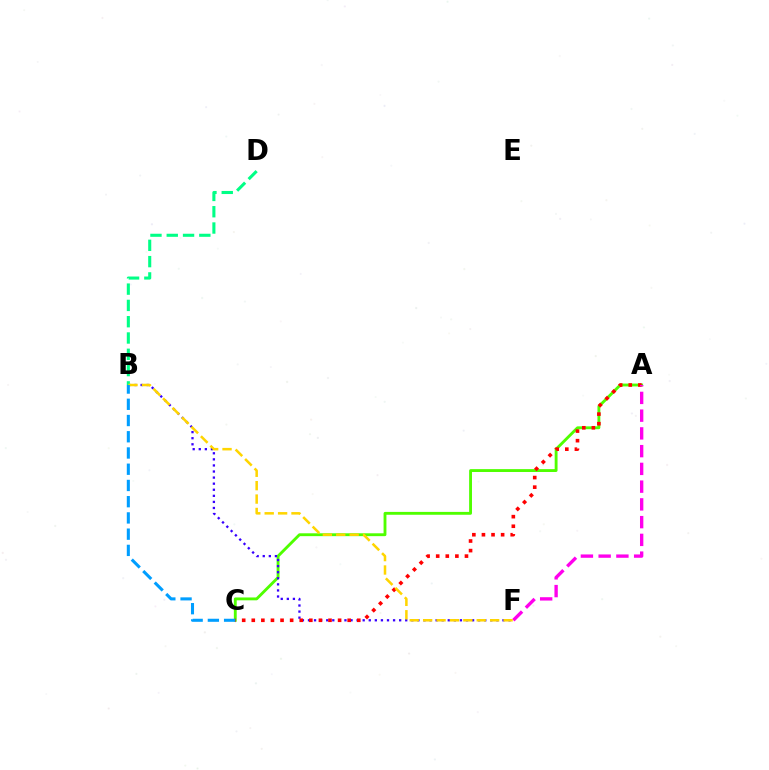{('A', 'C'): [{'color': '#4fff00', 'line_style': 'solid', 'thickness': 2.06}, {'color': '#ff0000', 'line_style': 'dotted', 'thickness': 2.61}], ('B', 'F'): [{'color': '#3700ff', 'line_style': 'dotted', 'thickness': 1.65}, {'color': '#ffd500', 'line_style': 'dashed', 'thickness': 1.82}], ('B', 'D'): [{'color': '#00ff86', 'line_style': 'dashed', 'thickness': 2.21}], ('A', 'F'): [{'color': '#ff00ed', 'line_style': 'dashed', 'thickness': 2.41}], ('B', 'C'): [{'color': '#009eff', 'line_style': 'dashed', 'thickness': 2.21}]}